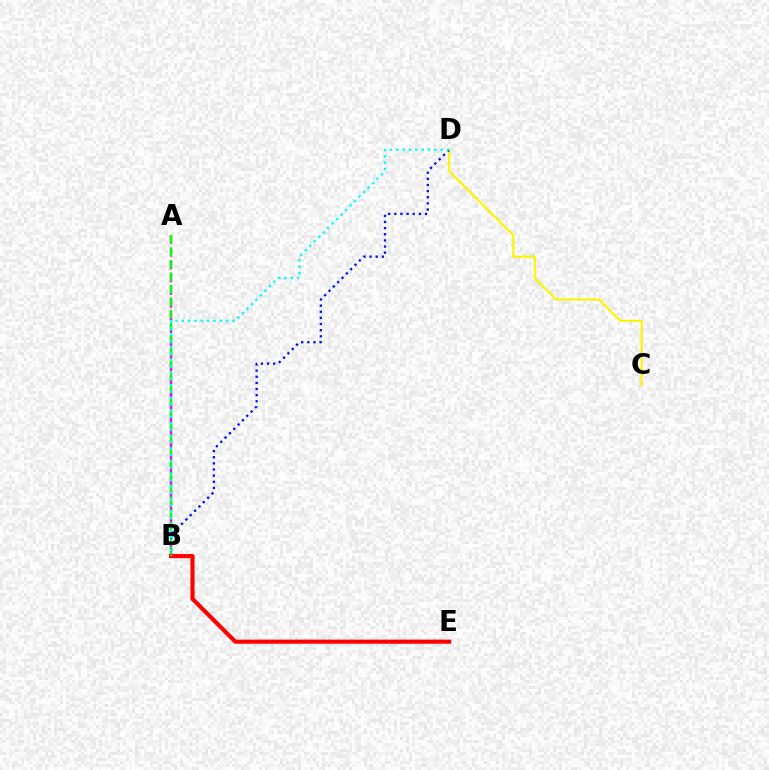{('C', 'D'): [{'color': '#fcf500', 'line_style': 'solid', 'thickness': 1.54}], ('A', 'B'): [{'color': '#ee00ff', 'line_style': 'dashed', 'thickness': 1.73}, {'color': '#08ff00', 'line_style': 'dashed', 'thickness': 1.69}], ('B', 'D'): [{'color': '#0010ff', 'line_style': 'dotted', 'thickness': 1.67}, {'color': '#00fff6', 'line_style': 'dotted', 'thickness': 1.72}], ('B', 'E'): [{'color': '#ff0000', 'line_style': 'solid', 'thickness': 2.97}]}